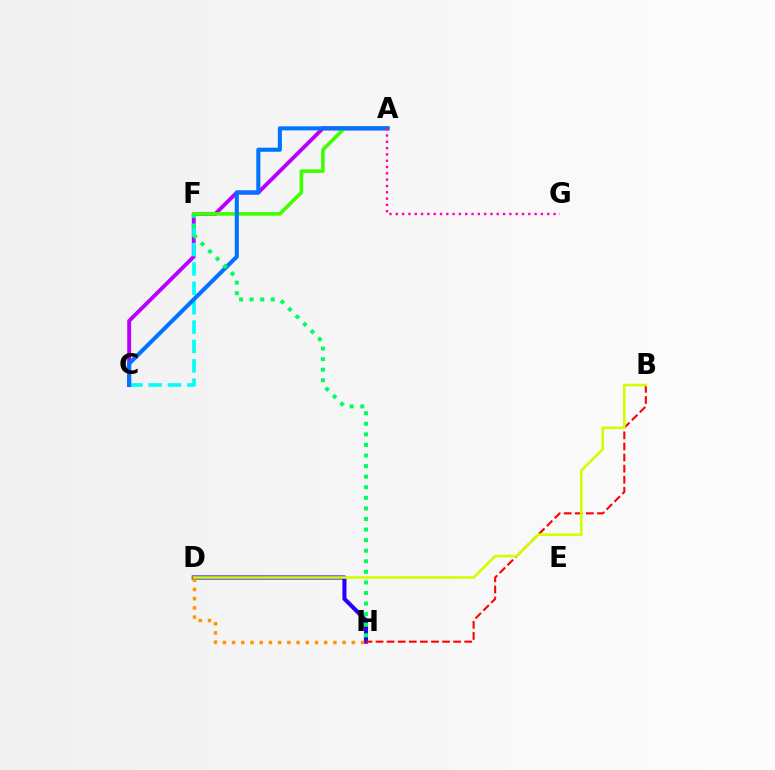{('D', 'H'): [{'color': '#2500ff', 'line_style': 'solid', 'thickness': 2.94}, {'color': '#ff9400', 'line_style': 'dotted', 'thickness': 2.5}], ('B', 'H'): [{'color': '#ff0000', 'line_style': 'dashed', 'thickness': 1.51}], ('A', 'C'): [{'color': '#b900ff', 'line_style': 'solid', 'thickness': 2.79}, {'color': '#0074ff', 'line_style': 'solid', 'thickness': 2.94}], ('A', 'F'): [{'color': '#3dff00', 'line_style': 'solid', 'thickness': 2.59}], ('C', 'F'): [{'color': '#00fff6', 'line_style': 'dashed', 'thickness': 2.63}], ('B', 'D'): [{'color': '#d1ff00', 'line_style': 'solid', 'thickness': 1.87}], ('A', 'G'): [{'color': '#ff00ac', 'line_style': 'dotted', 'thickness': 1.71}], ('F', 'H'): [{'color': '#00ff5c', 'line_style': 'dotted', 'thickness': 2.87}]}